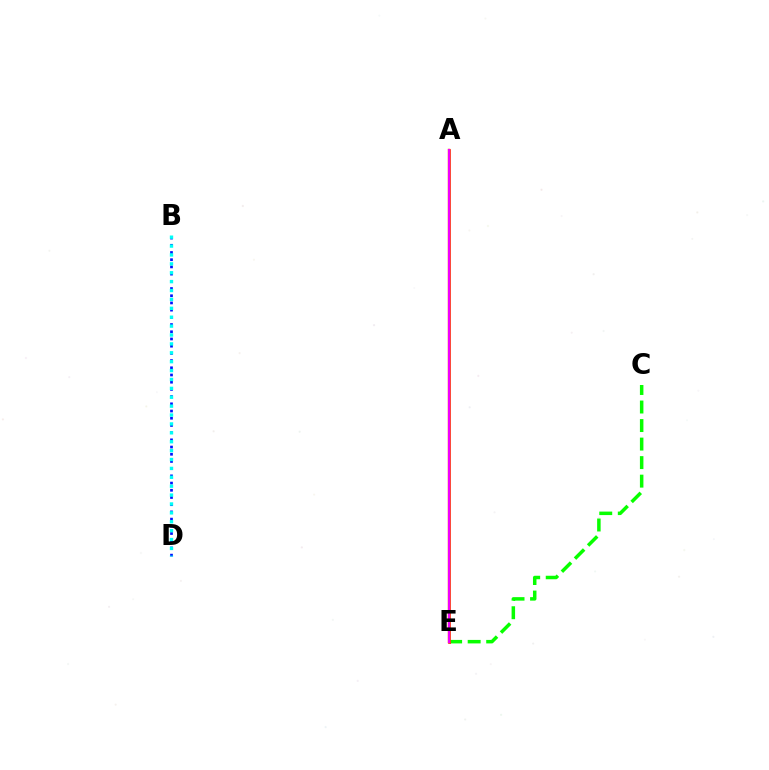{('C', 'E'): [{'color': '#08ff00', 'line_style': 'dashed', 'thickness': 2.52}], ('A', 'E'): [{'color': '#ff0000', 'line_style': 'solid', 'thickness': 1.95}, {'color': '#fcf500', 'line_style': 'solid', 'thickness': 1.8}, {'color': '#ee00ff', 'line_style': 'solid', 'thickness': 1.65}], ('B', 'D'): [{'color': '#0010ff', 'line_style': 'dotted', 'thickness': 1.96}, {'color': '#00fff6', 'line_style': 'dotted', 'thickness': 2.42}]}